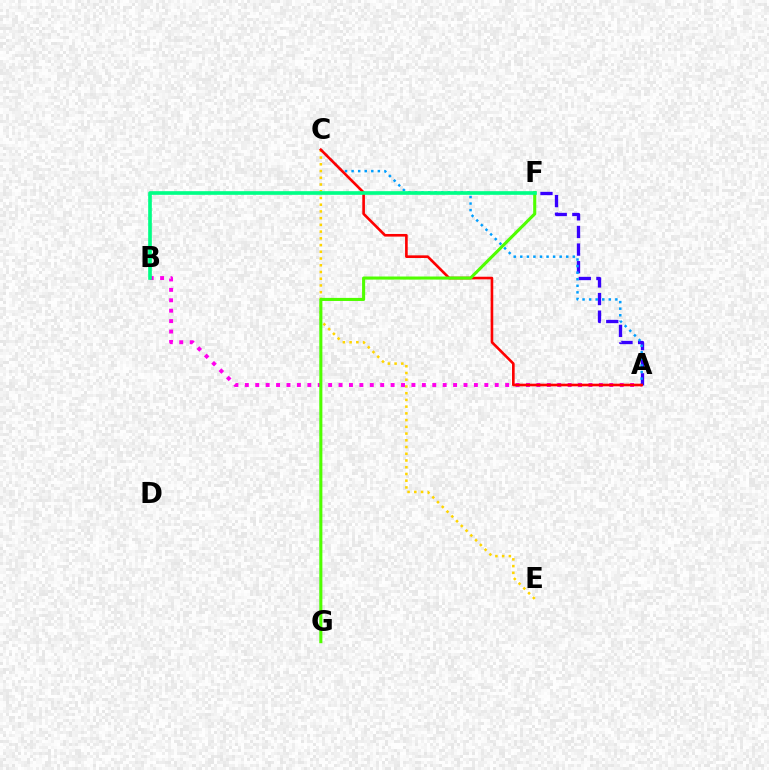{('A', 'B'): [{'color': '#ff00ed', 'line_style': 'dotted', 'thickness': 2.83}], ('A', 'F'): [{'color': '#3700ff', 'line_style': 'dashed', 'thickness': 2.39}], ('A', 'C'): [{'color': '#009eff', 'line_style': 'dotted', 'thickness': 1.78}, {'color': '#ff0000', 'line_style': 'solid', 'thickness': 1.9}], ('C', 'E'): [{'color': '#ffd500', 'line_style': 'dotted', 'thickness': 1.83}], ('F', 'G'): [{'color': '#4fff00', 'line_style': 'solid', 'thickness': 2.22}], ('B', 'F'): [{'color': '#00ff86', 'line_style': 'solid', 'thickness': 2.63}]}